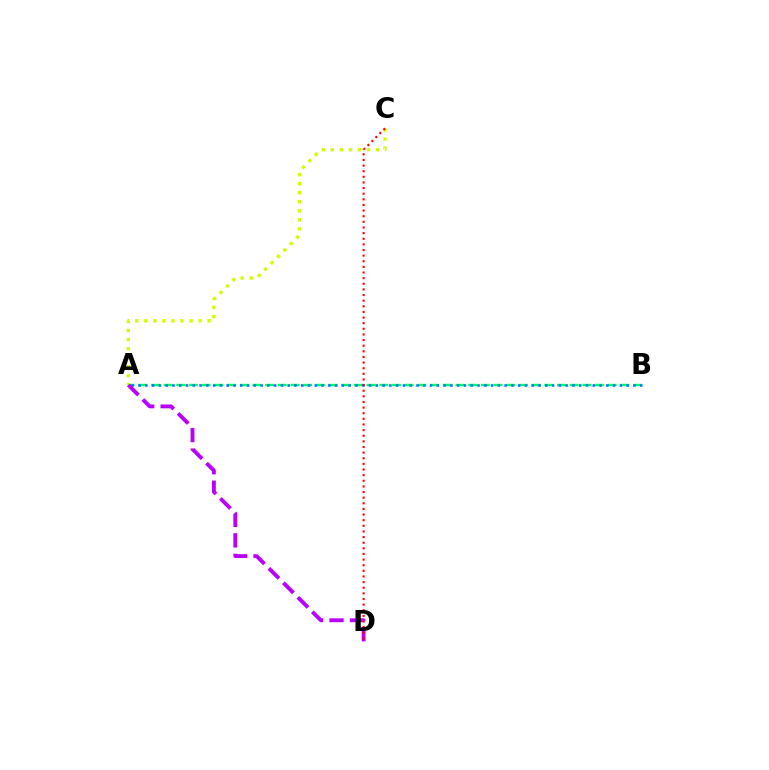{('A', 'B'): [{'color': '#00ff5c', 'line_style': 'dashed', 'thickness': 1.72}, {'color': '#0074ff', 'line_style': 'dotted', 'thickness': 1.84}], ('A', 'C'): [{'color': '#d1ff00', 'line_style': 'dotted', 'thickness': 2.46}], ('A', 'D'): [{'color': '#b900ff', 'line_style': 'dashed', 'thickness': 2.79}], ('C', 'D'): [{'color': '#ff0000', 'line_style': 'dotted', 'thickness': 1.53}]}